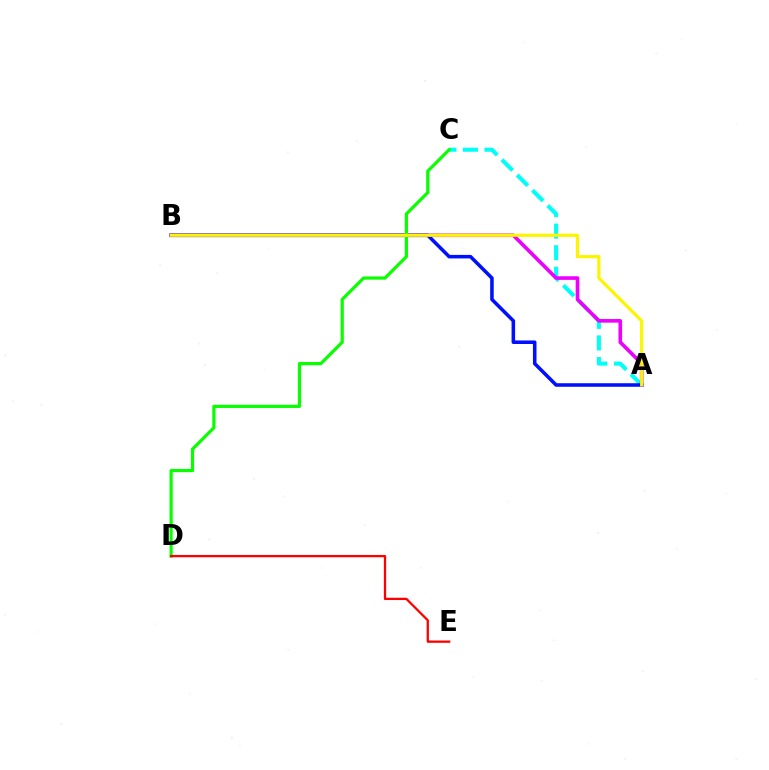{('A', 'C'): [{'color': '#00fff6', 'line_style': 'dashed', 'thickness': 2.93}], ('A', 'B'): [{'color': '#ee00ff', 'line_style': 'solid', 'thickness': 2.61}, {'color': '#0010ff', 'line_style': 'solid', 'thickness': 2.55}, {'color': '#fcf500', 'line_style': 'solid', 'thickness': 2.3}], ('C', 'D'): [{'color': '#08ff00', 'line_style': 'solid', 'thickness': 2.29}], ('D', 'E'): [{'color': '#ff0000', 'line_style': 'solid', 'thickness': 1.64}]}